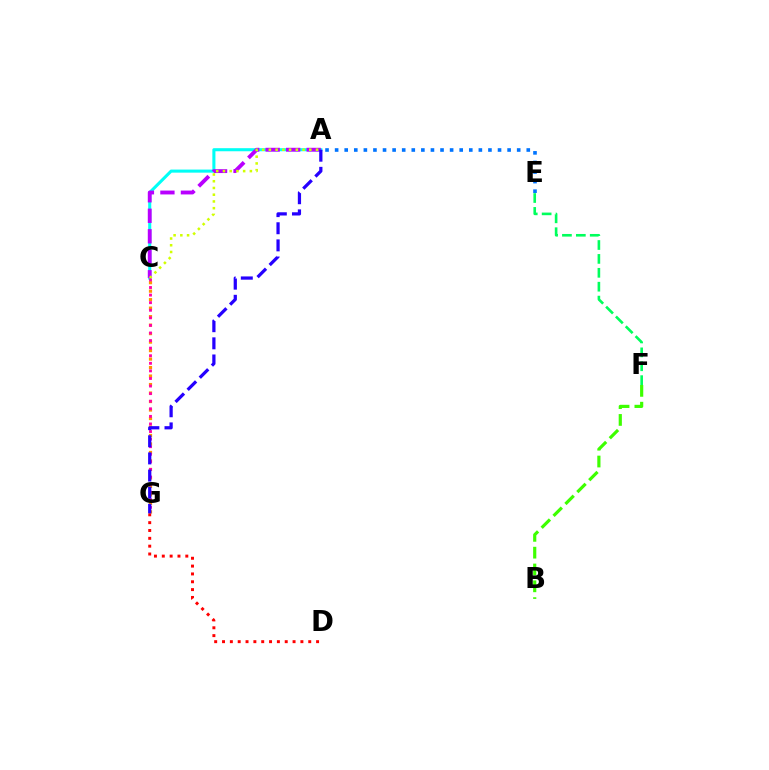{('A', 'C'): [{'color': '#00fff6', 'line_style': 'solid', 'thickness': 2.21}, {'color': '#b900ff', 'line_style': 'dashed', 'thickness': 2.78}, {'color': '#d1ff00', 'line_style': 'dotted', 'thickness': 1.83}], ('C', 'G'): [{'color': '#ff9400', 'line_style': 'dotted', 'thickness': 2.31}, {'color': '#ff00ac', 'line_style': 'dotted', 'thickness': 2.06}], ('B', 'F'): [{'color': '#3dff00', 'line_style': 'dashed', 'thickness': 2.28}], ('D', 'G'): [{'color': '#ff0000', 'line_style': 'dotted', 'thickness': 2.13}], ('E', 'F'): [{'color': '#00ff5c', 'line_style': 'dashed', 'thickness': 1.89}], ('A', 'E'): [{'color': '#0074ff', 'line_style': 'dotted', 'thickness': 2.6}], ('A', 'G'): [{'color': '#2500ff', 'line_style': 'dashed', 'thickness': 2.33}]}